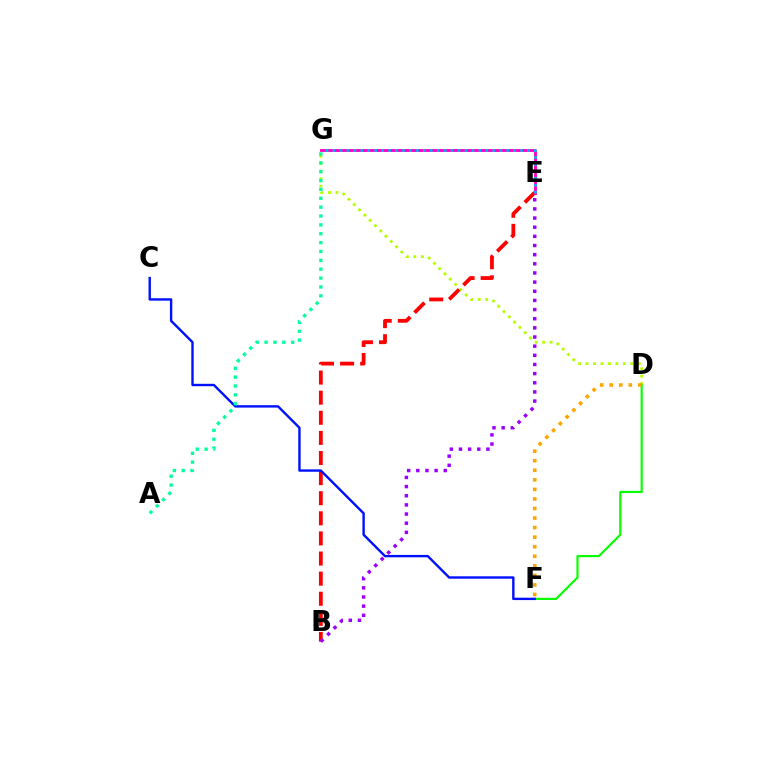{('D', 'G'): [{'color': '#b3ff00', 'line_style': 'dotted', 'thickness': 2.03}], ('B', 'E'): [{'color': '#ff0000', 'line_style': 'dashed', 'thickness': 2.73}, {'color': '#9b00ff', 'line_style': 'dotted', 'thickness': 2.49}], ('E', 'G'): [{'color': '#ff00bd', 'line_style': 'solid', 'thickness': 2.05}, {'color': '#00b5ff', 'line_style': 'dotted', 'thickness': 1.89}], ('D', 'F'): [{'color': '#08ff00', 'line_style': 'solid', 'thickness': 1.56}, {'color': '#ffa500', 'line_style': 'dotted', 'thickness': 2.6}], ('C', 'F'): [{'color': '#0010ff', 'line_style': 'solid', 'thickness': 1.72}], ('A', 'G'): [{'color': '#00ff9d', 'line_style': 'dotted', 'thickness': 2.41}]}